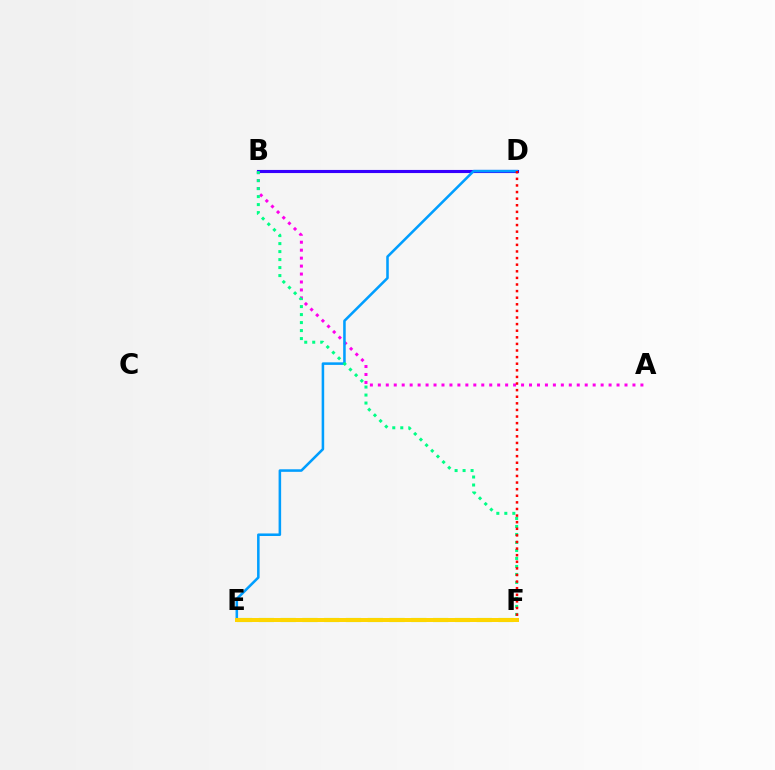{('E', 'F'): [{'color': '#4fff00', 'line_style': 'dashed', 'thickness': 2.96}, {'color': '#ffd500', 'line_style': 'solid', 'thickness': 2.87}], ('A', 'B'): [{'color': '#ff00ed', 'line_style': 'dotted', 'thickness': 2.16}], ('B', 'D'): [{'color': '#3700ff', 'line_style': 'solid', 'thickness': 2.24}], ('D', 'E'): [{'color': '#009eff', 'line_style': 'solid', 'thickness': 1.84}], ('B', 'F'): [{'color': '#00ff86', 'line_style': 'dotted', 'thickness': 2.17}], ('D', 'F'): [{'color': '#ff0000', 'line_style': 'dotted', 'thickness': 1.79}]}